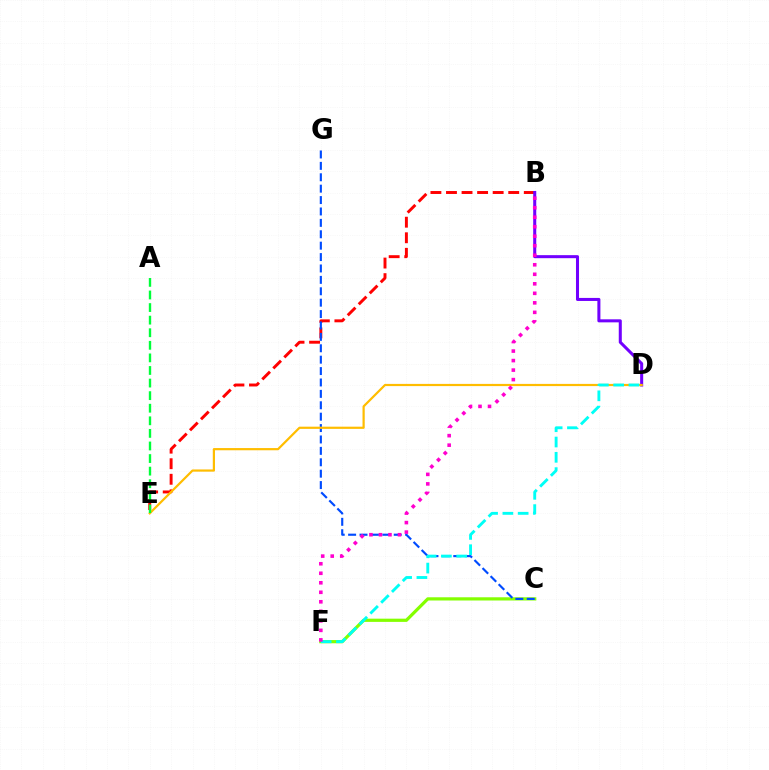{('B', 'E'): [{'color': '#ff0000', 'line_style': 'dashed', 'thickness': 2.11}], ('C', 'F'): [{'color': '#84ff00', 'line_style': 'solid', 'thickness': 2.31}], ('B', 'D'): [{'color': '#7200ff', 'line_style': 'solid', 'thickness': 2.19}], ('C', 'G'): [{'color': '#004bff', 'line_style': 'dashed', 'thickness': 1.55}], ('D', 'E'): [{'color': '#ffbd00', 'line_style': 'solid', 'thickness': 1.59}], ('D', 'F'): [{'color': '#00fff6', 'line_style': 'dashed', 'thickness': 2.08}], ('A', 'E'): [{'color': '#00ff39', 'line_style': 'dashed', 'thickness': 1.71}], ('B', 'F'): [{'color': '#ff00cf', 'line_style': 'dotted', 'thickness': 2.59}]}